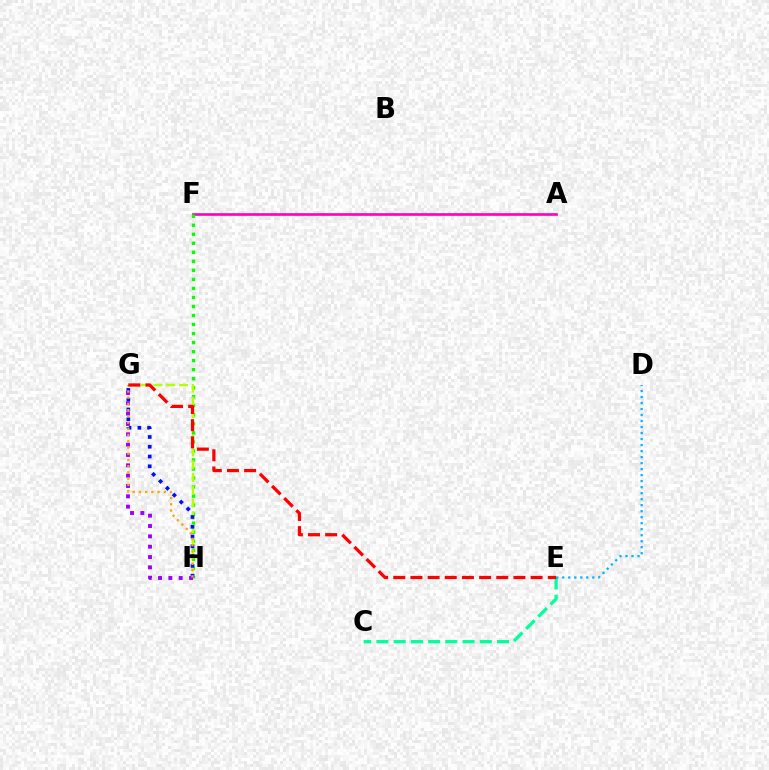{('A', 'F'): [{'color': '#ff00bd', 'line_style': 'solid', 'thickness': 1.9}], ('F', 'H'): [{'color': '#08ff00', 'line_style': 'dotted', 'thickness': 2.45}], ('C', 'E'): [{'color': '#00ff9d', 'line_style': 'dashed', 'thickness': 2.34}], ('D', 'E'): [{'color': '#00b5ff', 'line_style': 'dotted', 'thickness': 1.63}], ('G', 'H'): [{'color': '#b3ff00', 'line_style': 'dashed', 'thickness': 1.73}, {'color': '#0010ff', 'line_style': 'dotted', 'thickness': 2.66}, {'color': '#9b00ff', 'line_style': 'dotted', 'thickness': 2.81}, {'color': '#ffa500', 'line_style': 'dotted', 'thickness': 1.69}], ('E', 'G'): [{'color': '#ff0000', 'line_style': 'dashed', 'thickness': 2.33}]}